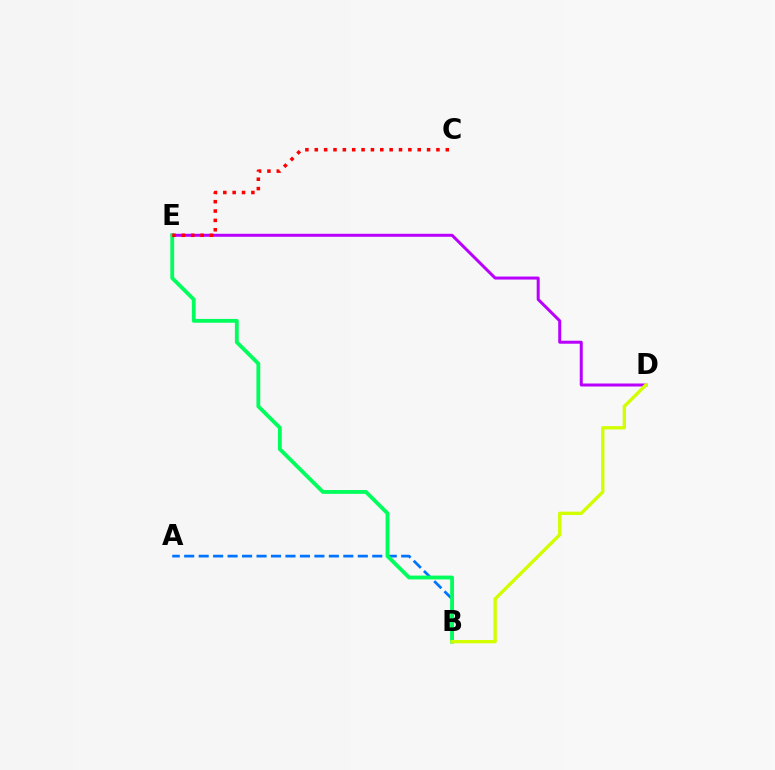{('D', 'E'): [{'color': '#b900ff', 'line_style': 'solid', 'thickness': 2.16}], ('A', 'B'): [{'color': '#0074ff', 'line_style': 'dashed', 'thickness': 1.97}], ('B', 'E'): [{'color': '#00ff5c', 'line_style': 'solid', 'thickness': 2.75}], ('C', 'E'): [{'color': '#ff0000', 'line_style': 'dotted', 'thickness': 2.54}], ('B', 'D'): [{'color': '#d1ff00', 'line_style': 'solid', 'thickness': 2.41}]}